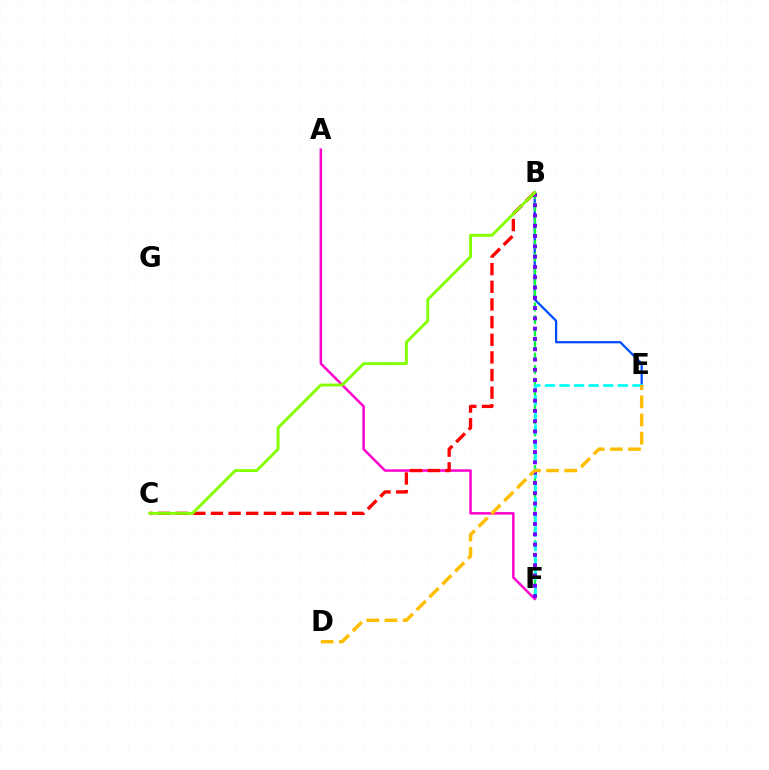{('B', 'E'): [{'color': '#004bff', 'line_style': 'solid', 'thickness': 1.6}], ('B', 'F'): [{'color': '#00ff39', 'line_style': 'dashed', 'thickness': 1.7}, {'color': '#7200ff', 'line_style': 'dotted', 'thickness': 2.79}], ('E', 'F'): [{'color': '#00fff6', 'line_style': 'dashed', 'thickness': 1.98}], ('A', 'F'): [{'color': '#ff00cf', 'line_style': 'solid', 'thickness': 1.8}], ('B', 'C'): [{'color': '#ff0000', 'line_style': 'dashed', 'thickness': 2.4}, {'color': '#84ff00', 'line_style': 'solid', 'thickness': 2.08}], ('D', 'E'): [{'color': '#ffbd00', 'line_style': 'dashed', 'thickness': 2.47}]}